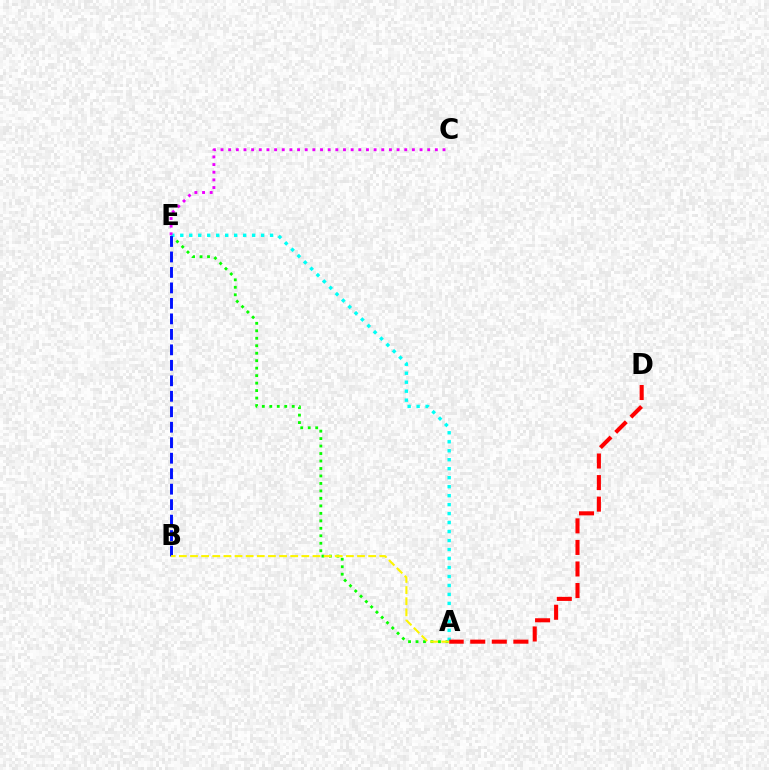{('A', 'E'): [{'color': '#08ff00', 'line_style': 'dotted', 'thickness': 2.03}, {'color': '#00fff6', 'line_style': 'dotted', 'thickness': 2.44}], ('C', 'E'): [{'color': '#ee00ff', 'line_style': 'dotted', 'thickness': 2.08}], ('A', 'D'): [{'color': '#ff0000', 'line_style': 'dashed', 'thickness': 2.93}], ('B', 'E'): [{'color': '#0010ff', 'line_style': 'dashed', 'thickness': 2.1}], ('A', 'B'): [{'color': '#fcf500', 'line_style': 'dashed', 'thickness': 1.51}]}